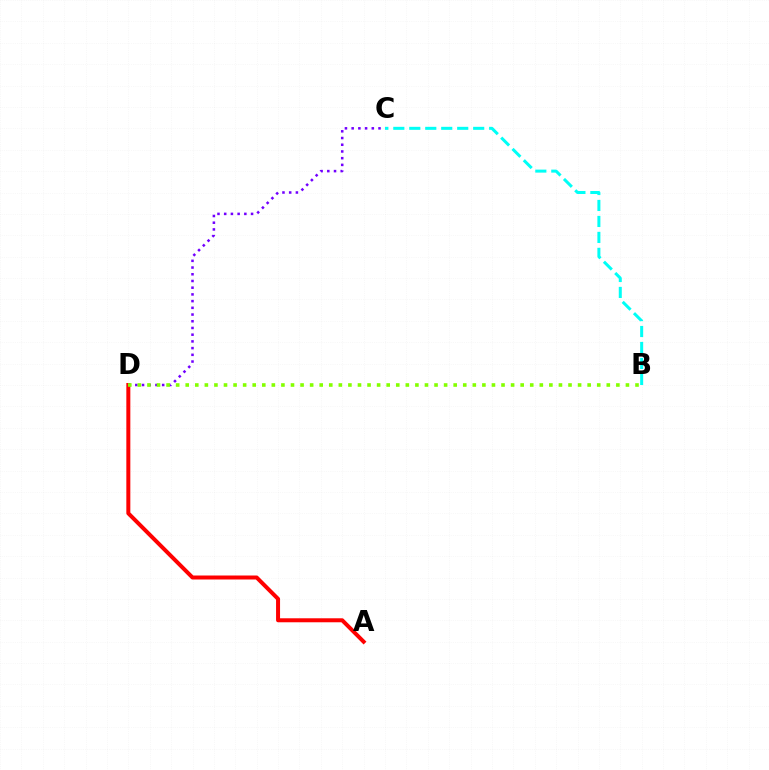{('A', 'D'): [{'color': '#ff0000', 'line_style': 'solid', 'thickness': 2.88}], ('C', 'D'): [{'color': '#7200ff', 'line_style': 'dotted', 'thickness': 1.82}], ('B', 'D'): [{'color': '#84ff00', 'line_style': 'dotted', 'thickness': 2.6}], ('B', 'C'): [{'color': '#00fff6', 'line_style': 'dashed', 'thickness': 2.17}]}